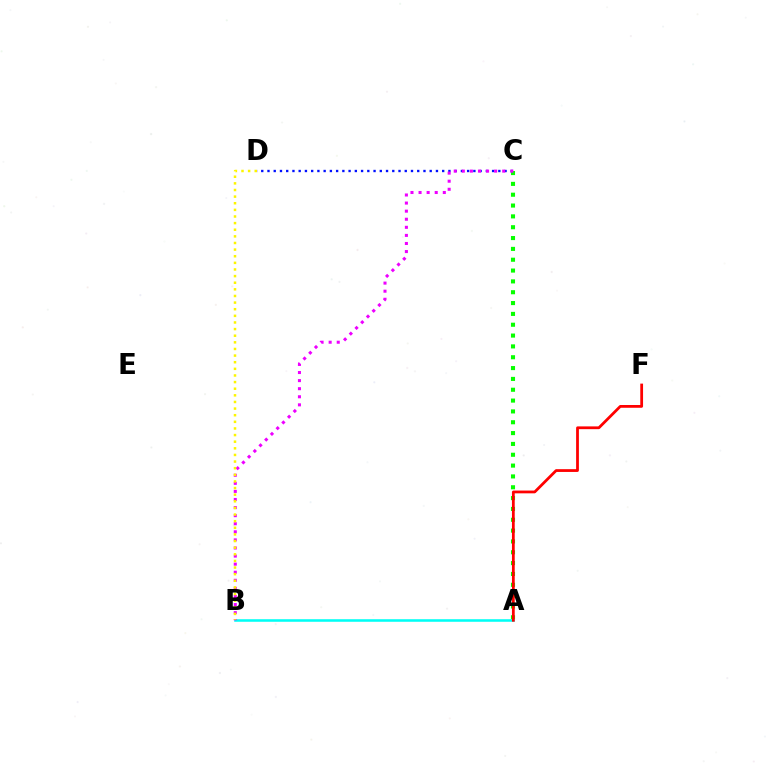{('A', 'C'): [{'color': '#08ff00', 'line_style': 'dotted', 'thickness': 2.94}], ('C', 'D'): [{'color': '#0010ff', 'line_style': 'dotted', 'thickness': 1.7}], ('A', 'B'): [{'color': '#00fff6', 'line_style': 'solid', 'thickness': 1.84}], ('A', 'F'): [{'color': '#ff0000', 'line_style': 'solid', 'thickness': 2.0}], ('B', 'C'): [{'color': '#ee00ff', 'line_style': 'dotted', 'thickness': 2.2}], ('B', 'D'): [{'color': '#fcf500', 'line_style': 'dotted', 'thickness': 1.8}]}